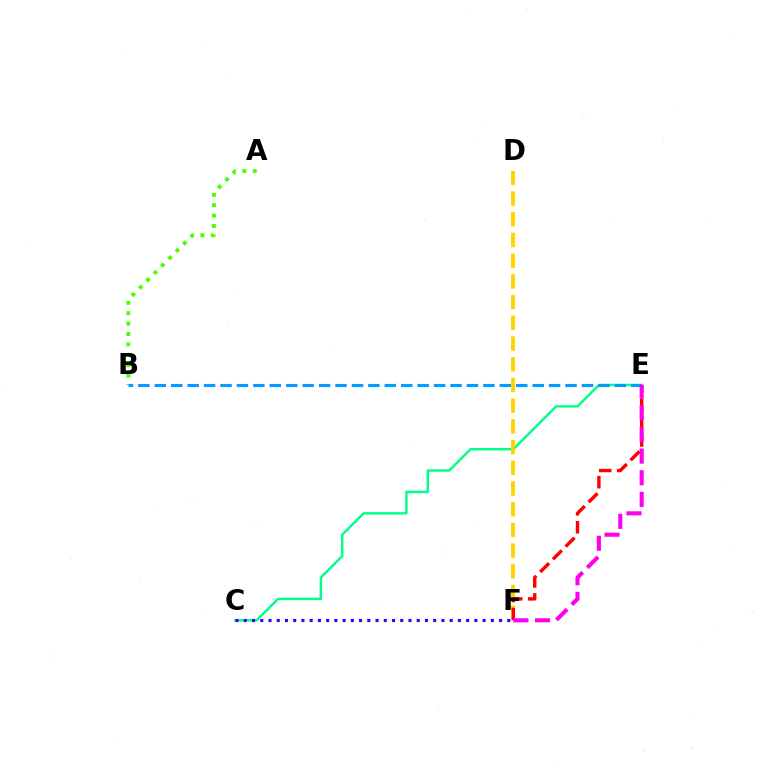{('C', 'E'): [{'color': '#00ff86', 'line_style': 'solid', 'thickness': 1.75}], ('A', 'B'): [{'color': '#4fff00', 'line_style': 'dotted', 'thickness': 2.82}], ('D', 'F'): [{'color': '#ffd500', 'line_style': 'dashed', 'thickness': 2.81}], ('E', 'F'): [{'color': '#ff0000', 'line_style': 'dashed', 'thickness': 2.44}, {'color': '#ff00ed', 'line_style': 'dashed', 'thickness': 2.94}], ('B', 'E'): [{'color': '#009eff', 'line_style': 'dashed', 'thickness': 2.23}], ('C', 'F'): [{'color': '#3700ff', 'line_style': 'dotted', 'thickness': 2.24}]}